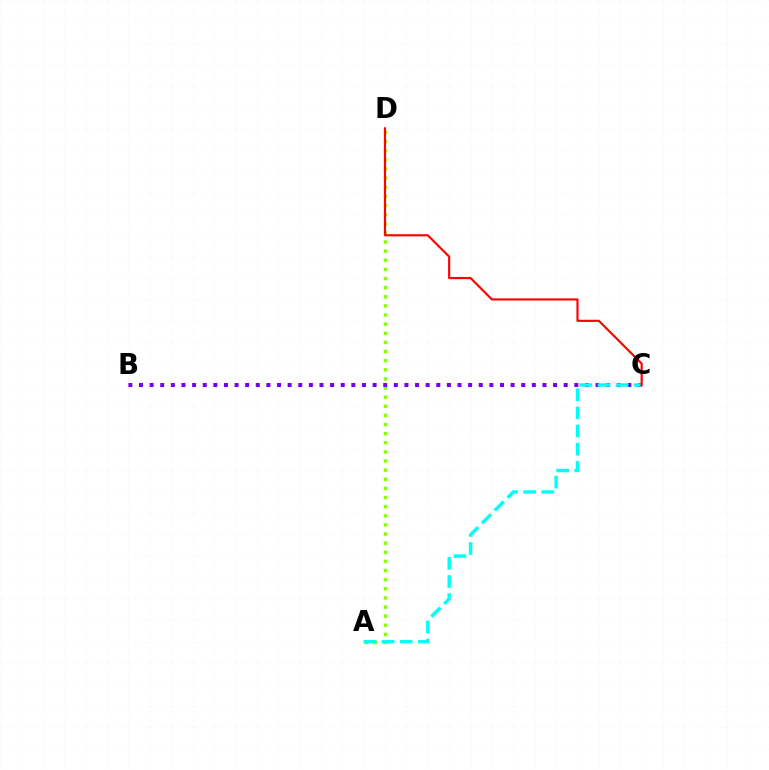{('A', 'D'): [{'color': '#84ff00', 'line_style': 'dotted', 'thickness': 2.48}], ('B', 'C'): [{'color': '#7200ff', 'line_style': 'dotted', 'thickness': 2.88}], ('A', 'C'): [{'color': '#00fff6', 'line_style': 'dashed', 'thickness': 2.46}], ('C', 'D'): [{'color': '#ff0000', 'line_style': 'solid', 'thickness': 1.55}]}